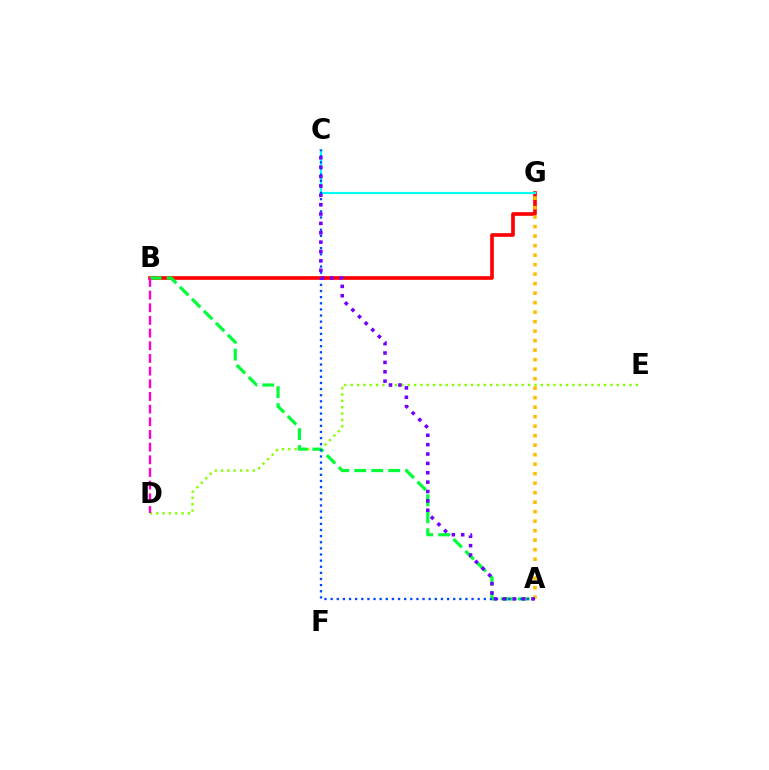{('D', 'E'): [{'color': '#84ff00', 'line_style': 'dotted', 'thickness': 1.72}], ('B', 'G'): [{'color': '#ff0000', 'line_style': 'solid', 'thickness': 2.63}], ('A', 'B'): [{'color': '#00ff39', 'line_style': 'dashed', 'thickness': 2.3}], ('A', 'G'): [{'color': '#ffbd00', 'line_style': 'dotted', 'thickness': 2.58}], ('C', 'G'): [{'color': '#00fff6', 'line_style': 'solid', 'thickness': 1.55}], ('B', 'D'): [{'color': '#ff00cf', 'line_style': 'dashed', 'thickness': 1.72}], ('A', 'C'): [{'color': '#004bff', 'line_style': 'dotted', 'thickness': 1.66}, {'color': '#7200ff', 'line_style': 'dotted', 'thickness': 2.55}]}